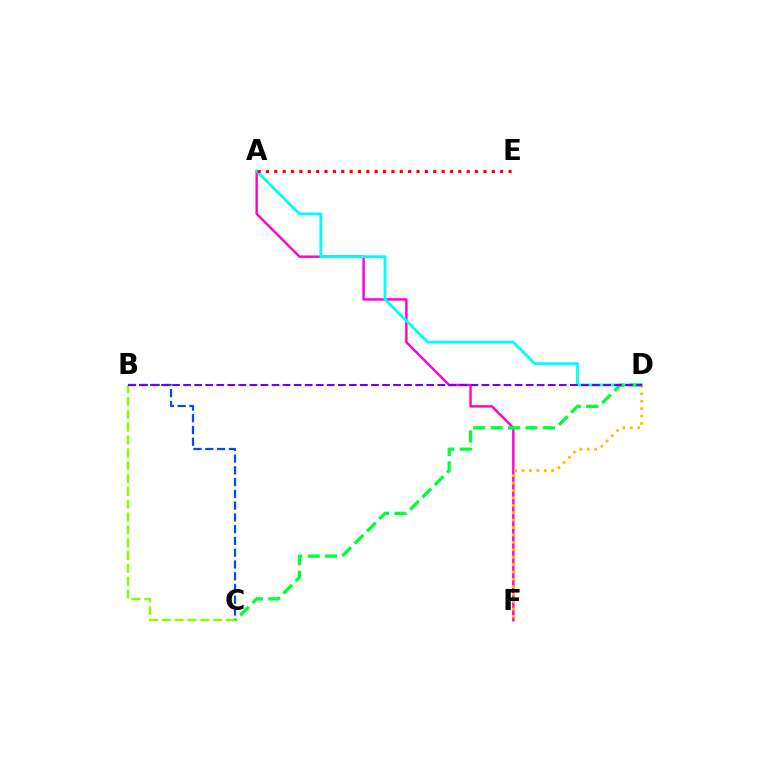{('A', 'F'): [{'color': '#ff00cf', 'line_style': 'solid', 'thickness': 1.74}], ('B', 'C'): [{'color': '#84ff00', 'line_style': 'dashed', 'thickness': 1.74}, {'color': '#004bff', 'line_style': 'dashed', 'thickness': 1.6}], ('A', 'D'): [{'color': '#00fff6', 'line_style': 'solid', 'thickness': 2.03}], ('C', 'D'): [{'color': '#00ff39', 'line_style': 'dashed', 'thickness': 2.36}], ('A', 'E'): [{'color': '#ff0000', 'line_style': 'dotted', 'thickness': 2.27}], ('D', 'F'): [{'color': '#ffbd00', 'line_style': 'dotted', 'thickness': 2.01}], ('B', 'D'): [{'color': '#7200ff', 'line_style': 'dashed', 'thickness': 1.5}]}